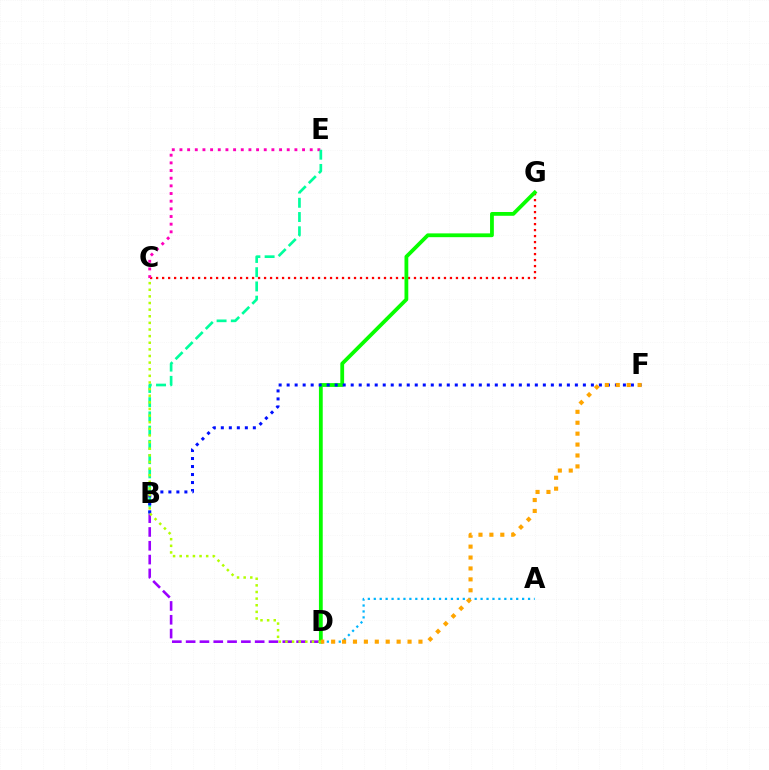{('C', 'G'): [{'color': '#ff0000', 'line_style': 'dotted', 'thickness': 1.63}], ('B', 'D'): [{'color': '#9b00ff', 'line_style': 'dashed', 'thickness': 1.88}], ('A', 'D'): [{'color': '#00b5ff', 'line_style': 'dotted', 'thickness': 1.61}], ('C', 'E'): [{'color': '#ff00bd', 'line_style': 'dotted', 'thickness': 2.08}], ('B', 'E'): [{'color': '#00ff9d', 'line_style': 'dashed', 'thickness': 1.93}], ('D', 'G'): [{'color': '#08ff00', 'line_style': 'solid', 'thickness': 2.73}], ('B', 'F'): [{'color': '#0010ff', 'line_style': 'dotted', 'thickness': 2.18}], ('D', 'F'): [{'color': '#ffa500', 'line_style': 'dotted', 'thickness': 2.97}], ('C', 'D'): [{'color': '#b3ff00', 'line_style': 'dotted', 'thickness': 1.8}]}